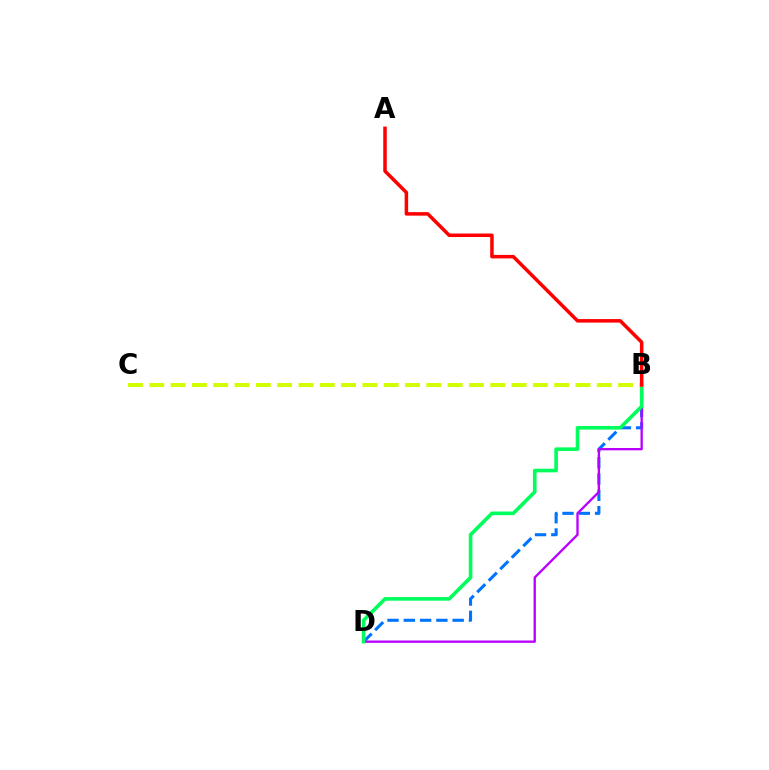{('B', 'D'): [{'color': '#0074ff', 'line_style': 'dashed', 'thickness': 2.21}, {'color': '#b900ff', 'line_style': 'solid', 'thickness': 1.68}, {'color': '#00ff5c', 'line_style': 'solid', 'thickness': 2.61}], ('B', 'C'): [{'color': '#d1ff00', 'line_style': 'dashed', 'thickness': 2.89}], ('A', 'B'): [{'color': '#ff0000', 'line_style': 'solid', 'thickness': 2.53}]}